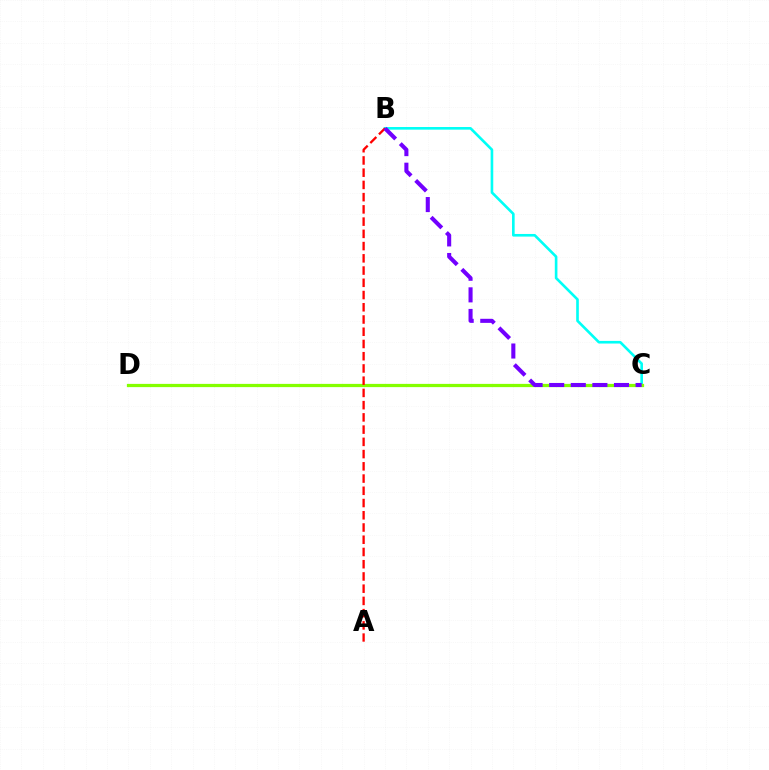{('B', 'C'): [{'color': '#00fff6', 'line_style': 'solid', 'thickness': 1.9}, {'color': '#7200ff', 'line_style': 'dashed', 'thickness': 2.93}], ('C', 'D'): [{'color': '#84ff00', 'line_style': 'solid', 'thickness': 2.33}], ('A', 'B'): [{'color': '#ff0000', 'line_style': 'dashed', 'thickness': 1.66}]}